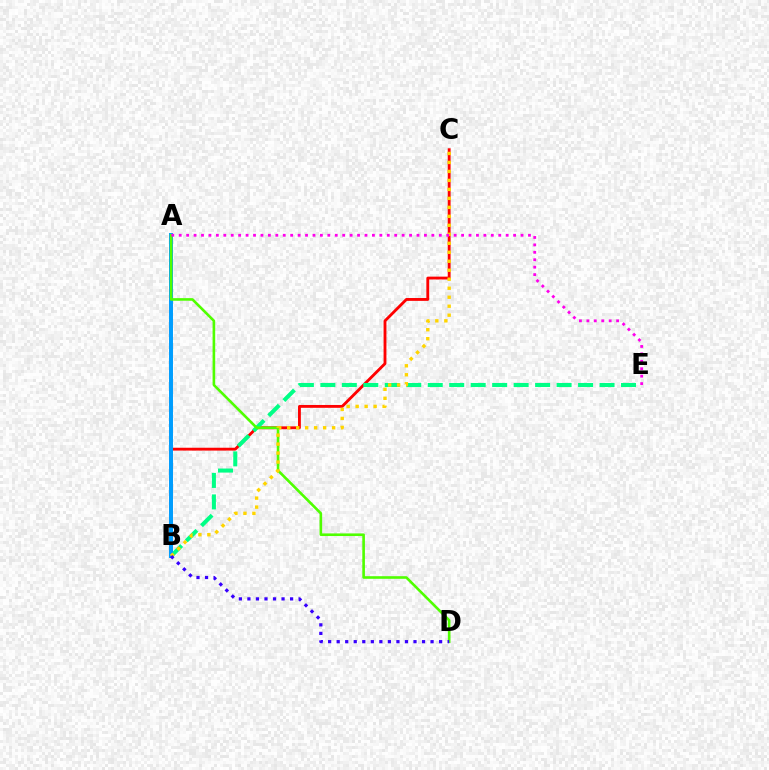{('B', 'C'): [{'color': '#ff0000', 'line_style': 'solid', 'thickness': 2.05}, {'color': '#ffd500', 'line_style': 'dotted', 'thickness': 2.44}], ('B', 'E'): [{'color': '#00ff86', 'line_style': 'dashed', 'thickness': 2.92}], ('A', 'B'): [{'color': '#009eff', 'line_style': 'solid', 'thickness': 2.85}], ('A', 'D'): [{'color': '#4fff00', 'line_style': 'solid', 'thickness': 1.89}], ('B', 'D'): [{'color': '#3700ff', 'line_style': 'dotted', 'thickness': 2.32}], ('A', 'E'): [{'color': '#ff00ed', 'line_style': 'dotted', 'thickness': 2.02}]}